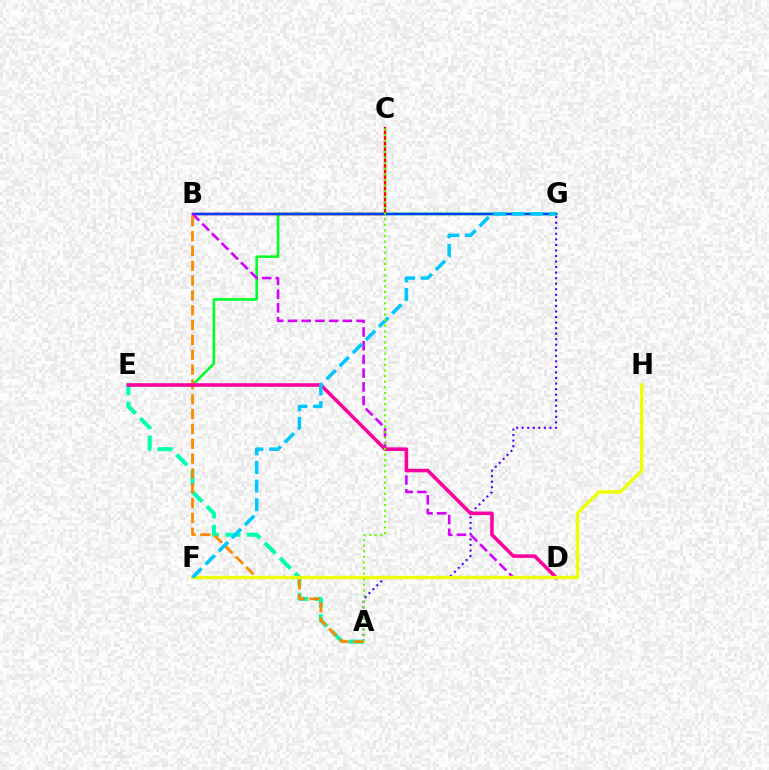{('E', 'G'): [{'color': '#00ff27', 'line_style': 'solid', 'thickness': 1.86}], ('A', 'E'): [{'color': '#00ffaf', 'line_style': 'dashed', 'thickness': 2.91}], ('B', 'C'): [{'color': '#ff0000', 'line_style': 'solid', 'thickness': 1.7}], ('A', 'G'): [{'color': '#4f00ff', 'line_style': 'dotted', 'thickness': 1.51}], ('B', 'G'): [{'color': '#003fff', 'line_style': 'solid', 'thickness': 1.79}], ('B', 'D'): [{'color': '#d600ff', 'line_style': 'dashed', 'thickness': 1.86}], ('A', 'B'): [{'color': '#ff8800', 'line_style': 'dashed', 'thickness': 2.01}], ('D', 'E'): [{'color': '#ff00a0', 'line_style': 'solid', 'thickness': 2.56}], ('F', 'H'): [{'color': '#eeff00', 'line_style': 'solid', 'thickness': 2.41}], ('F', 'G'): [{'color': '#00c7ff', 'line_style': 'dashed', 'thickness': 2.52}], ('A', 'C'): [{'color': '#66ff00', 'line_style': 'dotted', 'thickness': 1.52}]}